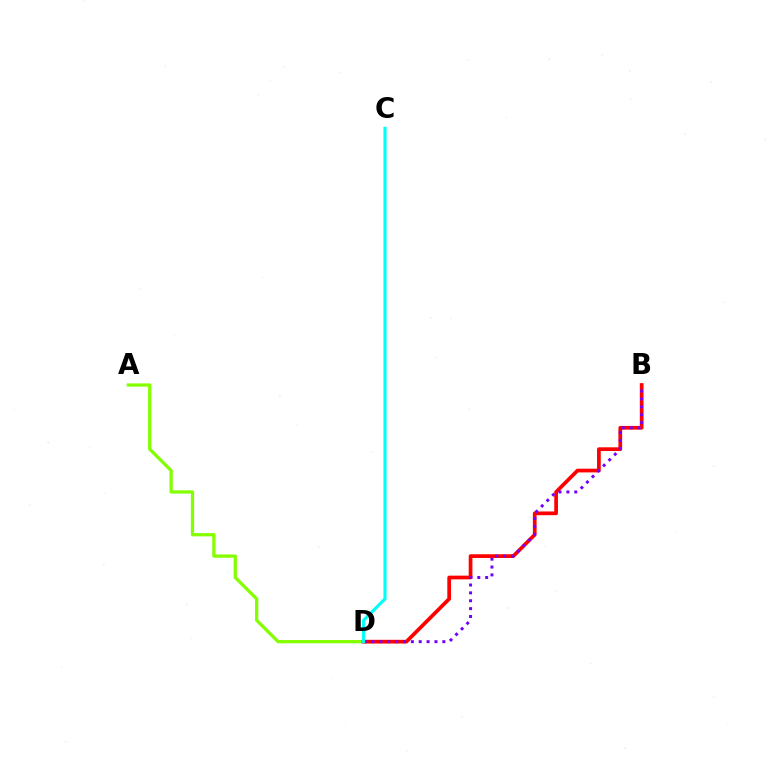{('A', 'D'): [{'color': '#84ff00', 'line_style': 'solid', 'thickness': 2.34}], ('B', 'D'): [{'color': '#ff0000', 'line_style': 'solid', 'thickness': 2.68}, {'color': '#7200ff', 'line_style': 'dotted', 'thickness': 2.14}], ('C', 'D'): [{'color': '#00fff6', 'line_style': 'solid', 'thickness': 2.25}]}